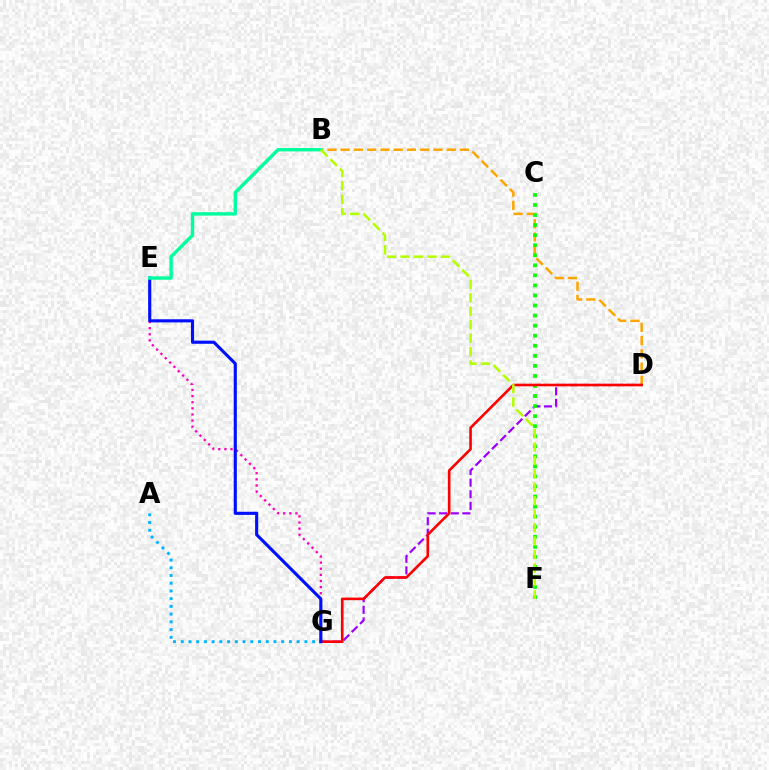{('B', 'D'): [{'color': '#ffa500', 'line_style': 'dashed', 'thickness': 1.8}], ('E', 'G'): [{'color': '#ff00bd', 'line_style': 'dotted', 'thickness': 1.66}, {'color': '#0010ff', 'line_style': 'solid', 'thickness': 2.25}], ('D', 'G'): [{'color': '#9b00ff', 'line_style': 'dashed', 'thickness': 1.58}, {'color': '#ff0000', 'line_style': 'solid', 'thickness': 1.88}], ('C', 'F'): [{'color': '#08ff00', 'line_style': 'dotted', 'thickness': 2.73}], ('A', 'G'): [{'color': '#00b5ff', 'line_style': 'dotted', 'thickness': 2.1}], ('B', 'E'): [{'color': '#00ff9d', 'line_style': 'solid', 'thickness': 2.45}], ('B', 'F'): [{'color': '#b3ff00', 'line_style': 'dashed', 'thickness': 1.83}]}